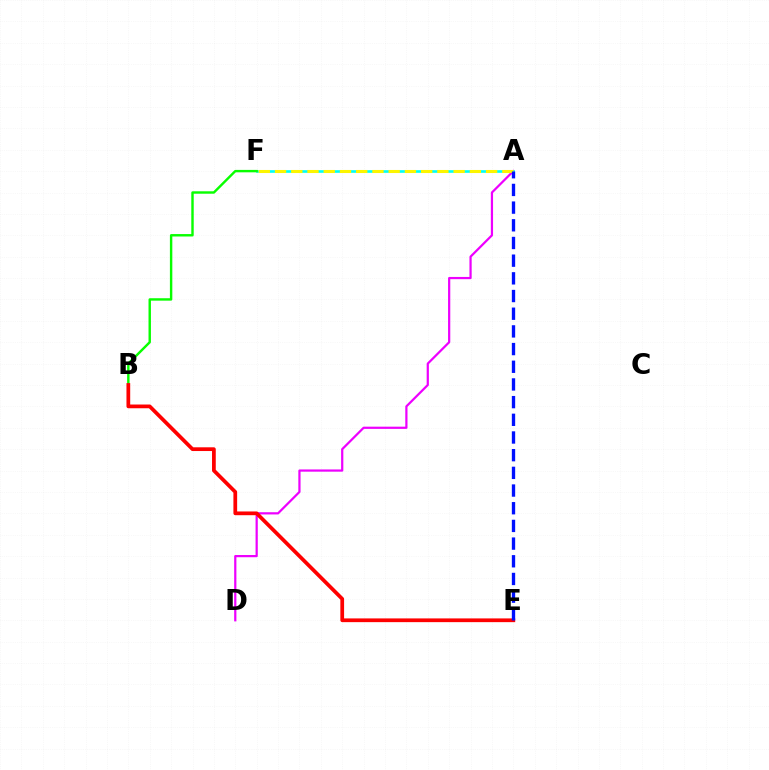{('A', 'D'): [{'color': '#ee00ff', 'line_style': 'solid', 'thickness': 1.6}], ('A', 'F'): [{'color': '#00fff6', 'line_style': 'solid', 'thickness': 1.9}, {'color': '#fcf500', 'line_style': 'dashed', 'thickness': 2.21}], ('B', 'F'): [{'color': '#08ff00', 'line_style': 'solid', 'thickness': 1.74}], ('B', 'E'): [{'color': '#ff0000', 'line_style': 'solid', 'thickness': 2.69}], ('A', 'E'): [{'color': '#0010ff', 'line_style': 'dashed', 'thickness': 2.4}]}